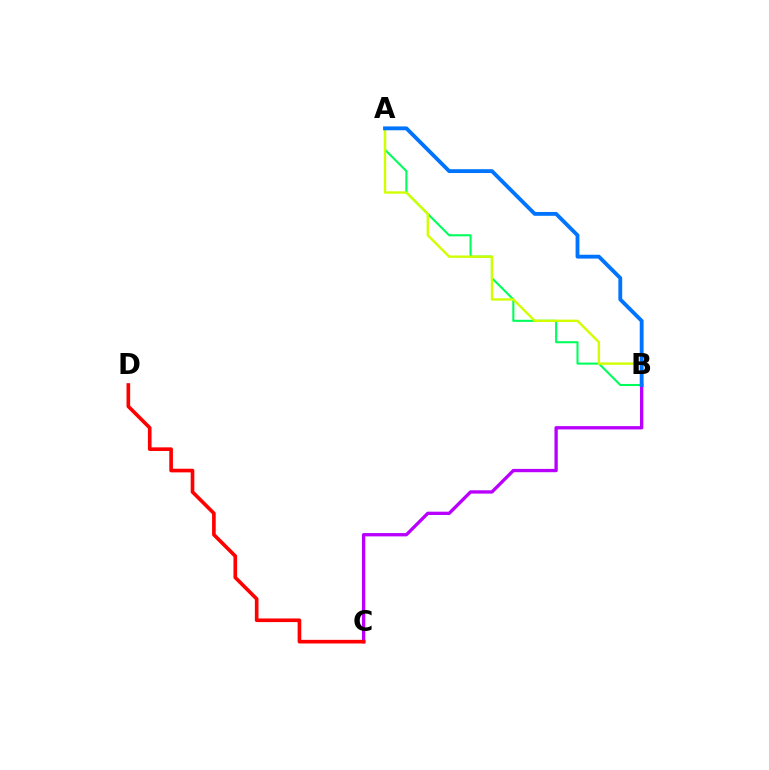{('B', 'C'): [{'color': '#b900ff', 'line_style': 'solid', 'thickness': 2.39}], ('A', 'B'): [{'color': '#00ff5c', 'line_style': 'solid', 'thickness': 1.51}, {'color': '#d1ff00', 'line_style': 'solid', 'thickness': 1.72}, {'color': '#0074ff', 'line_style': 'solid', 'thickness': 2.76}], ('C', 'D'): [{'color': '#ff0000', 'line_style': 'solid', 'thickness': 2.62}]}